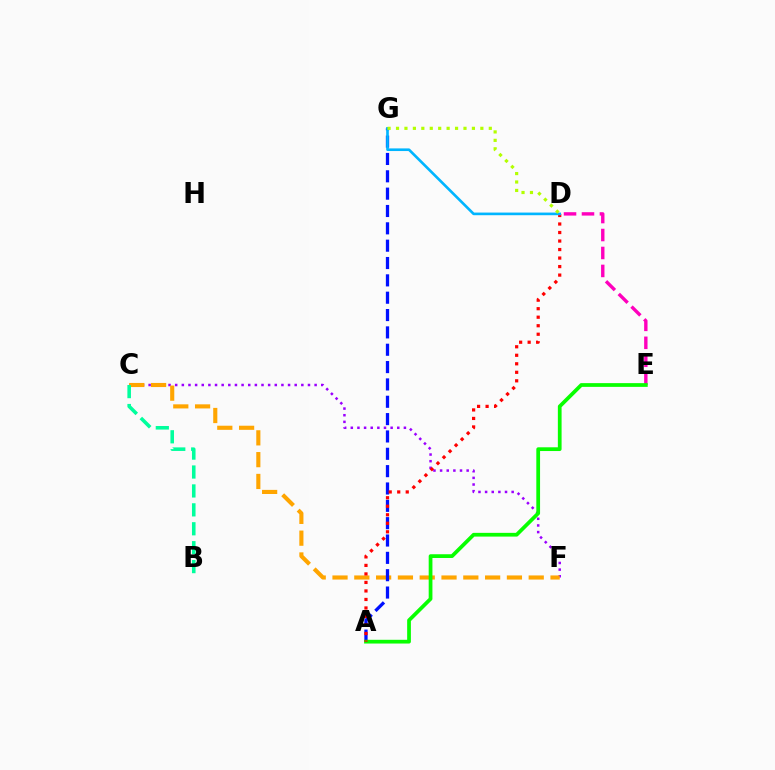{('C', 'F'): [{'color': '#9b00ff', 'line_style': 'dotted', 'thickness': 1.8}, {'color': '#ffa500', 'line_style': 'dashed', 'thickness': 2.96}], ('D', 'E'): [{'color': '#ff00bd', 'line_style': 'dashed', 'thickness': 2.44}], ('A', 'G'): [{'color': '#0010ff', 'line_style': 'dashed', 'thickness': 2.36}], ('B', 'C'): [{'color': '#00ff9d', 'line_style': 'dashed', 'thickness': 2.57}], ('A', 'E'): [{'color': '#08ff00', 'line_style': 'solid', 'thickness': 2.69}], ('A', 'D'): [{'color': '#ff0000', 'line_style': 'dotted', 'thickness': 2.31}], ('D', 'G'): [{'color': '#00b5ff', 'line_style': 'solid', 'thickness': 1.9}, {'color': '#b3ff00', 'line_style': 'dotted', 'thickness': 2.29}]}